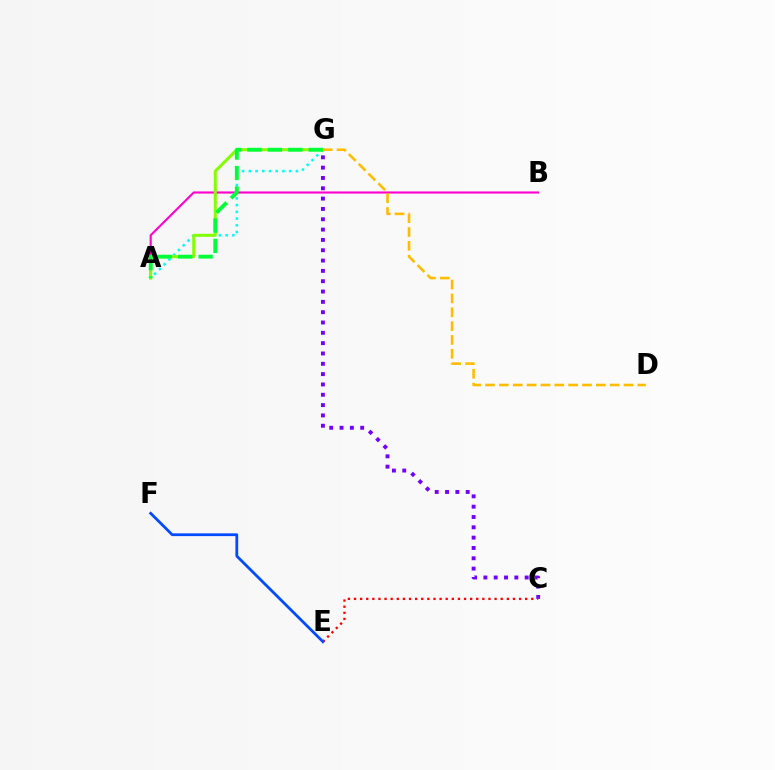{('A', 'G'): [{'color': '#00fff6', 'line_style': 'dotted', 'thickness': 1.83}, {'color': '#84ff00', 'line_style': 'solid', 'thickness': 2.16}, {'color': '#00ff39', 'line_style': 'dashed', 'thickness': 2.78}], ('A', 'B'): [{'color': '#ff00cf', 'line_style': 'solid', 'thickness': 1.53}], ('C', 'G'): [{'color': '#7200ff', 'line_style': 'dotted', 'thickness': 2.8}], ('C', 'E'): [{'color': '#ff0000', 'line_style': 'dotted', 'thickness': 1.66}], ('D', 'G'): [{'color': '#ffbd00', 'line_style': 'dashed', 'thickness': 1.88}], ('E', 'F'): [{'color': '#004bff', 'line_style': 'solid', 'thickness': 2.0}]}